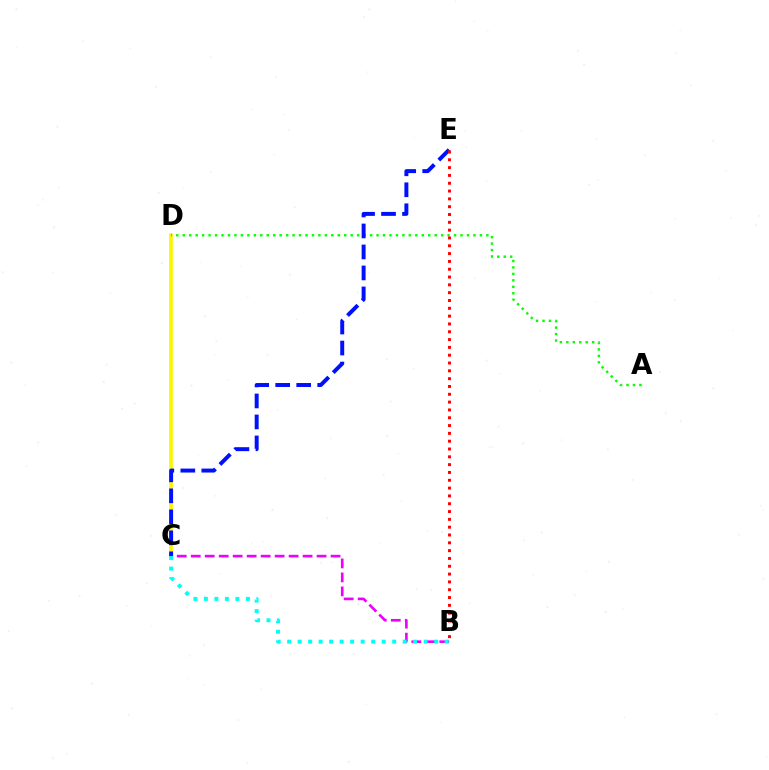{('B', 'C'): [{'color': '#ee00ff', 'line_style': 'dashed', 'thickness': 1.9}, {'color': '#00fff6', 'line_style': 'dotted', 'thickness': 2.85}], ('C', 'D'): [{'color': '#fcf500', 'line_style': 'solid', 'thickness': 2.63}], ('A', 'D'): [{'color': '#08ff00', 'line_style': 'dotted', 'thickness': 1.76}], ('C', 'E'): [{'color': '#0010ff', 'line_style': 'dashed', 'thickness': 2.85}], ('B', 'E'): [{'color': '#ff0000', 'line_style': 'dotted', 'thickness': 2.12}]}